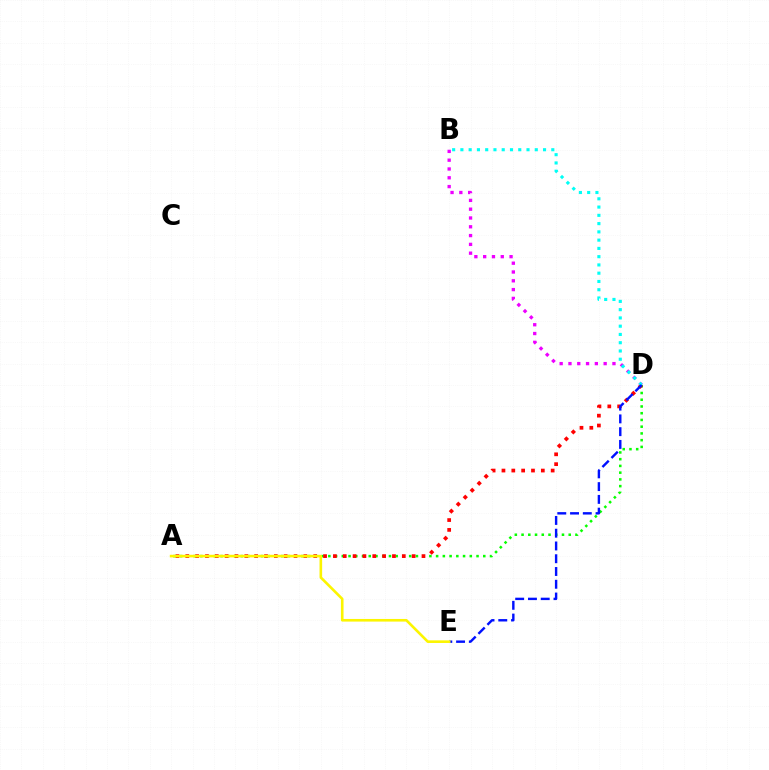{('A', 'D'): [{'color': '#08ff00', 'line_style': 'dotted', 'thickness': 1.83}, {'color': '#ff0000', 'line_style': 'dotted', 'thickness': 2.67}], ('B', 'D'): [{'color': '#ee00ff', 'line_style': 'dotted', 'thickness': 2.39}, {'color': '#00fff6', 'line_style': 'dotted', 'thickness': 2.25}], ('D', 'E'): [{'color': '#0010ff', 'line_style': 'dashed', 'thickness': 1.73}], ('A', 'E'): [{'color': '#fcf500', 'line_style': 'solid', 'thickness': 1.89}]}